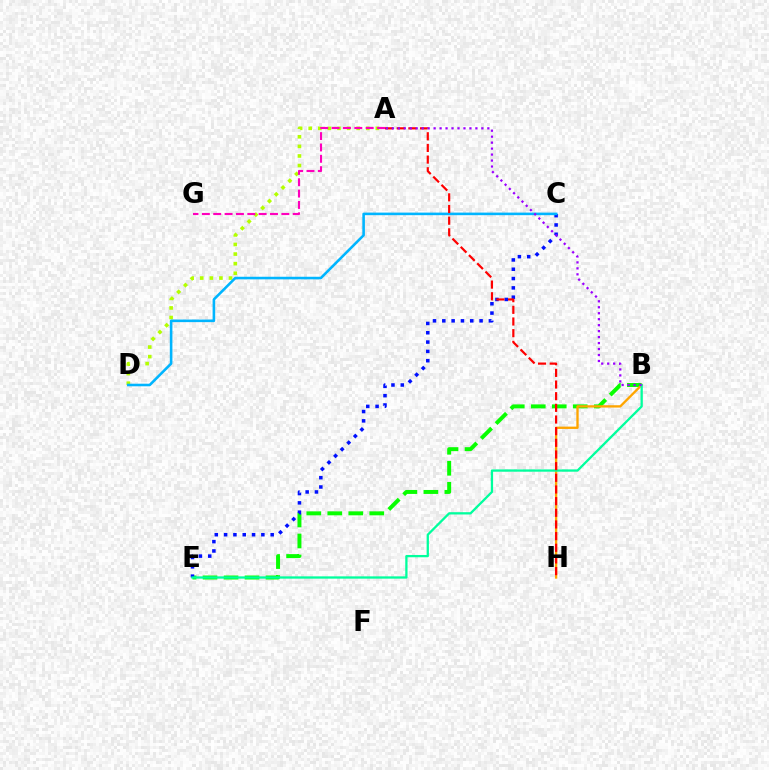{('B', 'E'): [{'color': '#08ff00', 'line_style': 'dashed', 'thickness': 2.85}, {'color': '#00ff9d', 'line_style': 'solid', 'thickness': 1.65}], ('B', 'H'): [{'color': '#ffa500', 'line_style': 'solid', 'thickness': 1.67}], ('C', 'E'): [{'color': '#0010ff', 'line_style': 'dotted', 'thickness': 2.53}], ('A', 'D'): [{'color': '#b3ff00', 'line_style': 'dotted', 'thickness': 2.61}], ('C', 'D'): [{'color': '#00b5ff', 'line_style': 'solid', 'thickness': 1.86}], ('A', 'H'): [{'color': '#ff0000', 'line_style': 'dashed', 'thickness': 1.58}], ('A', 'G'): [{'color': '#ff00bd', 'line_style': 'dashed', 'thickness': 1.54}], ('A', 'B'): [{'color': '#9b00ff', 'line_style': 'dotted', 'thickness': 1.62}]}